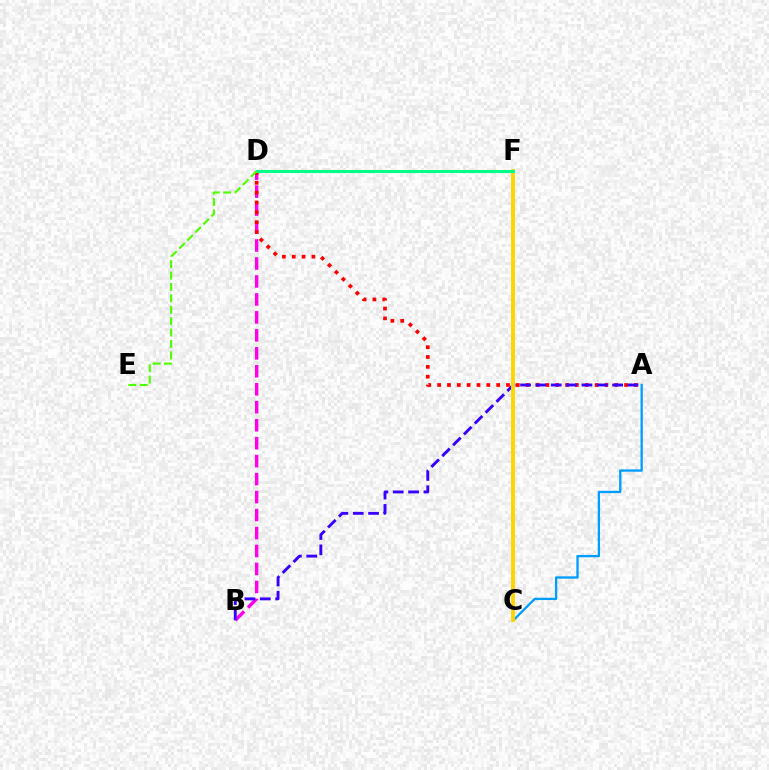{('B', 'D'): [{'color': '#ff00ed', 'line_style': 'dashed', 'thickness': 2.44}], ('A', 'D'): [{'color': '#ff0000', 'line_style': 'dotted', 'thickness': 2.67}], ('A', 'B'): [{'color': '#3700ff', 'line_style': 'dashed', 'thickness': 2.08}], ('A', 'C'): [{'color': '#009eff', 'line_style': 'solid', 'thickness': 1.66}], ('C', 'F'): [{'color': '#ffd500', 'line_style': 'solid', 'thickness': 2.8}], ('D', 'F'): [{'color': '#00ff86', 'line_style': 'solid', 'thickness': 2.2}], ('D', 'E'): [{'color': '#4fff00', 'line_style': 'dashed', 'thickness': 1.55}]}